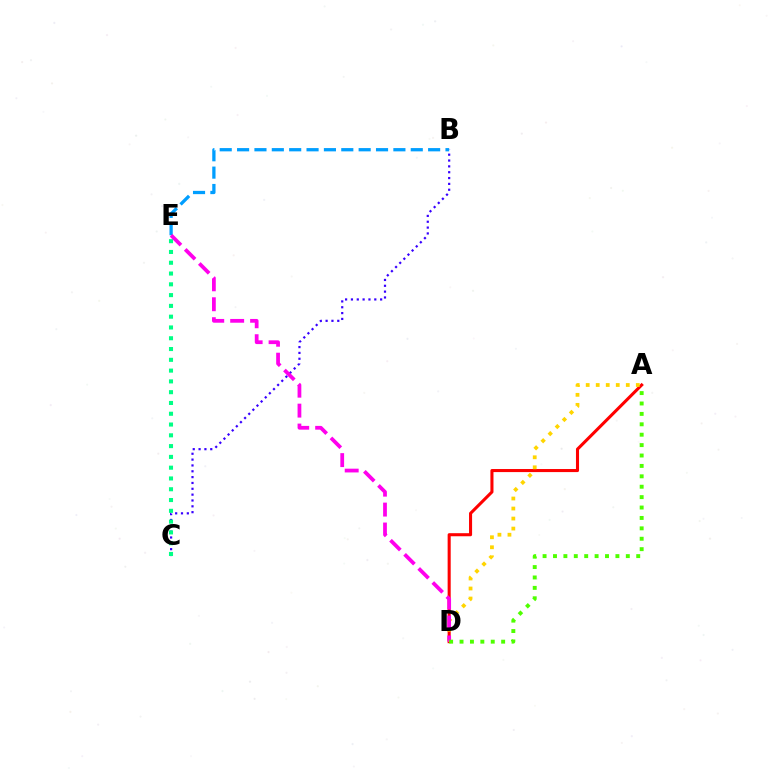{('A', 'D'): [{'color': '#ff0000', 'line_style': 'solid', 'thickness': 2.21}, {'color': '#ffd500', 'line_style': 'dotted', 'thickness': 2.72}, {'color': '#4fff00', 'line_style': 'dotted', 'thickness': 2.83}], ('B', 'C'): [{'color': '#3700ff', 'line_style': 'dotted', 'thickness': 1.59}], ('B', 'E'): [{'color': '#009eff', 'line_style': 'dashed', 'thickness': 2.36}], ('C', 'E'): [{'color': '#00ff86', 'line_style': 'dotted', 'thickness': 2.93}], ('D', 'E'): [{'color': '#ff00ed', 'line_style': 'dashed', 'thickness': 2.71}]}